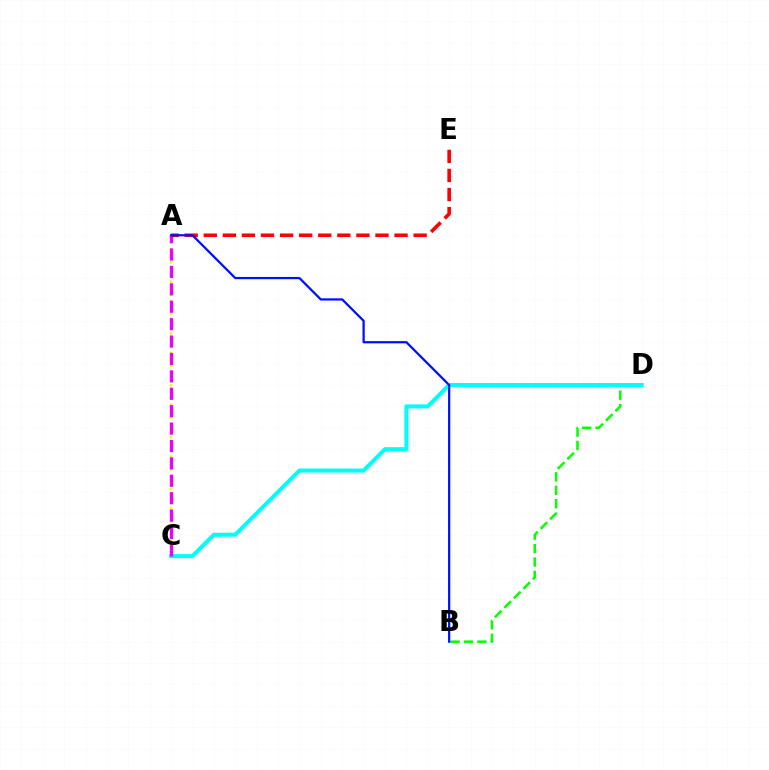{('A', 'C'): [{'color': '#fcf500', 'line_style': 'dotted', 'thickness': 1.76}, {'color': '#ee00ff', 'line_style': 'dashed', 'thickness': 2.36}], ('B', 'D'): [{'color': '#08ff00', 'line_style': 'dashed', 'thickness': 1.82}], ('C', 'D'): [{'color': '#00fff6', 'line_style': 'solid', 'thickness': 2.9}], ('A', 'E'): [{'color': '#ff0000', 'line_style': 'dashed', 'thickness': 2.59}], ('A', 'B'): [{'color': '#0010ff', 'line_style': 'solid', 'thickness': 1.62}]}